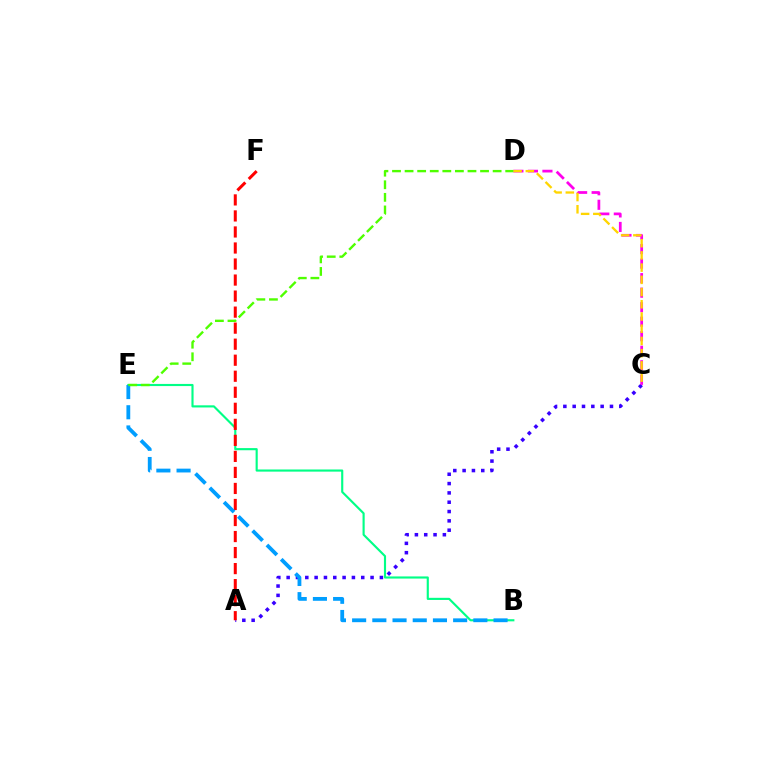{('A', 'C'): [{'color': '#3700ff', 'line_style': 'dotted', 'thickness': 2.53}], ('B', 'E'): [{'color': '#00ff86', 'line_style': 'solid', 'thickness': 1.54}, {'color': '#009eff', 'line_style': 'dashed', 'thickness': 2.74}], ('A', 'F'): [{'color': '#ff0000', 'line_style': 'dashed', 'thickness': 2.18}], ('C', 'D'): [{'color': '#ff00ed', 'line_style': 'dashed', 'thickness': 1.97}, {'color': '#ffd500', 'line_style': 'dashed', 'thickness': 1.66}], ('D', 'E'): [{'color': '#4fff00', 'line_style': 'dashed', 'thickness': 1.71}]}